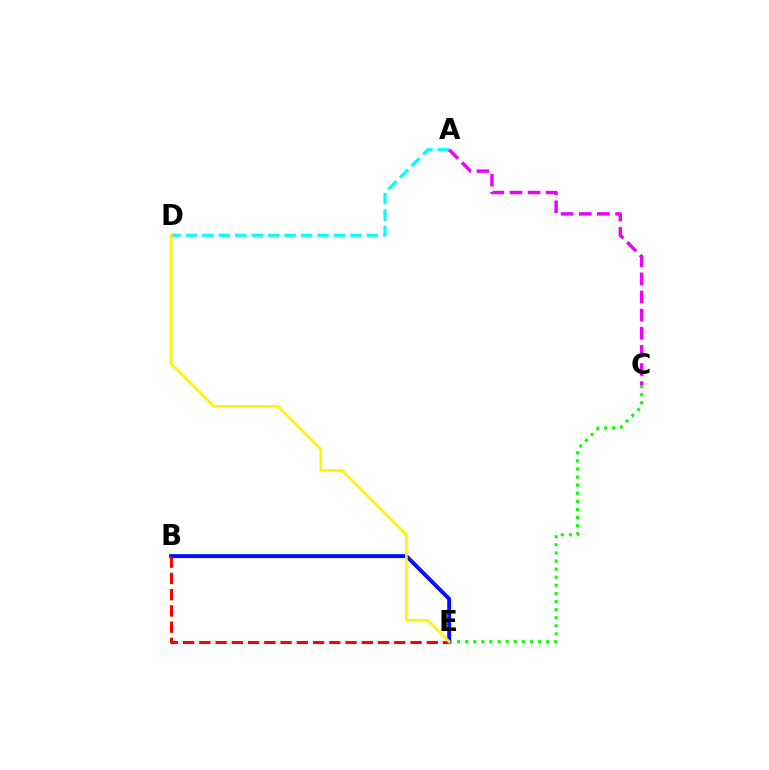{('A', 'D'): [{'color': '#00fff6', 'line_style': 'dashed', 'thickness': 2.23}], ('C', 'E'): [{'color': '#08ff00', 'line_style': 'dotted', 'thickness': 2.2}], ('A', 'C'): [{'color': '#ee00ff', 'line_style': 'dashed', 'thickness': 2.46}], ('B', 'E'): [{'color': '#0010ff', 'line_style': 'solid', 'thickness': 2.82}, {'color': '#ff0000', 'line_style': 'dashed', 'thickness': 2.21}], ('D', 'E'): [{'color': '#fcf500', 'line_style': 'solid', 'thickness': 1.94}]}